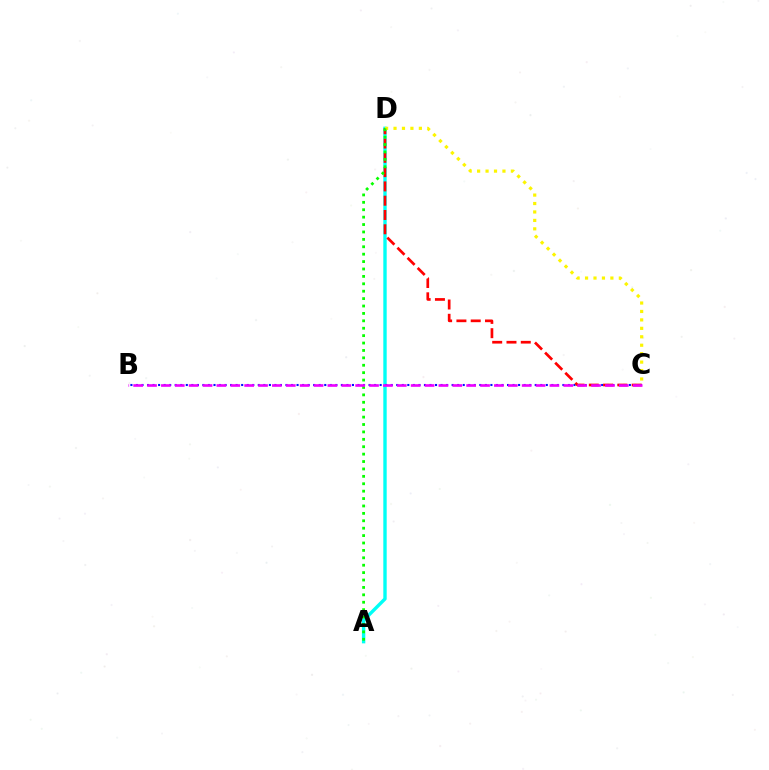{('A', 'D'): [{'color': '#00fff6', 'line_style': 'solid', 'thickness': 2.44}, {'color': '#08ff00', 'line_style': 'dotted', 'thickness': 2.01}], ('B', 'C'): [{'color': '#0010ff', 'line_style': 'dotted', 'thickness': 1.5}, {'color': '#ee00ff', 'line_style': 'dashed', 'thickness': 1.88}], ('C', 'D'): [{'color': '#ff0000', 'line_style': 'dashed', 'thickness': 1.94}, {'color': '#fcf500', 'line_style': 'dotted', 'thickness': 2.29}]}